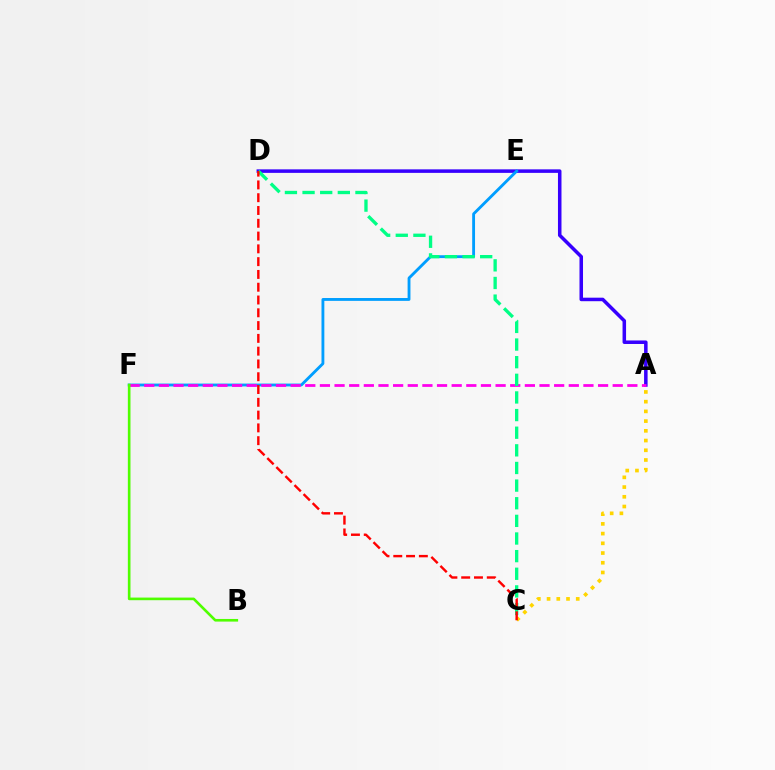{('A', 'D'): [{'color': '#3700ff', 'line_style': 'solid', 'thickness': 2.53}], ('A', 'C'): [{'color': '#ffd500', 'line_style': 'dotted', 'thickness': 2.64}], ('E', 'F'): [{'color': '#009eff', 'line_style': 'solid', 'thickness': 2.05}], ('A', 'F'): [{'color': '#ff00ed', 'line_style': 'dashed', 'thickness': 1.99}], ('B', 'F'): [{'color': '#4fff00', 'line_style': 'solid', 'thickness': 1.89}], ('C', 'D'): [{'color': '#00ff86', 'line_style': 'dashed', 'thickness': 2.4}, {'color': '#ff0000', 'line_style': 'dashed', 'thickness': 1.74}]}